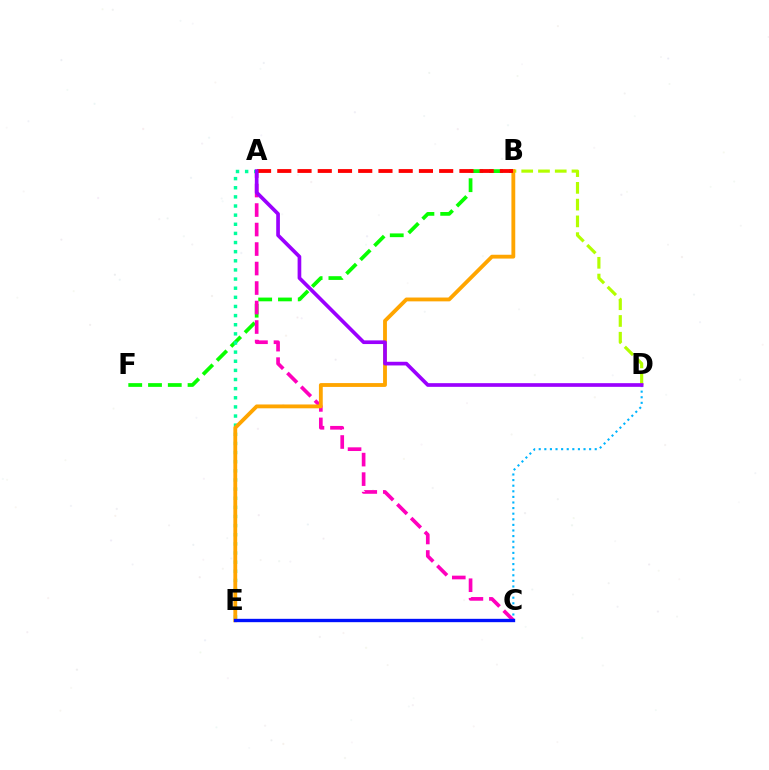{('B', 'F'): [{'color': '#08ff00', 'line_style': 'dashed', 'thickness': 2.69}], ('C', 'D'): [{'color': '#00b5ff', 'line_style': 'dotted', 'thickness': 1.52}], ('A', 'C'): [{'color': '#ff00bd', 'line_style': 'dashed', 'thickness': 2.65}], ('A', 'E'): [{'color': '#00ff9d', 'line_style': 'dotted', 'thickness': 2.48}], ('B', 'D'): [{'color': '#b3ff00', 'line_style': 'dashed', 'thickness': 2.28}], ('B', 'E'): [{'color': '#ffa500', 'line_style': 'solid', 'thickness': 2.76}], ('A', 'B'): [{'color': '#ff0000', 'line_style': 'dashed', 'thickness': 2.75}], ('C', 'E'): [{'color': '#0010ff', 'line_style': 'solid', 'thickness': 2.41}], ('A', 'D'): [{'color': '#9b00ff', 'line_style': 'solid', 'thickness': 2.65}]}